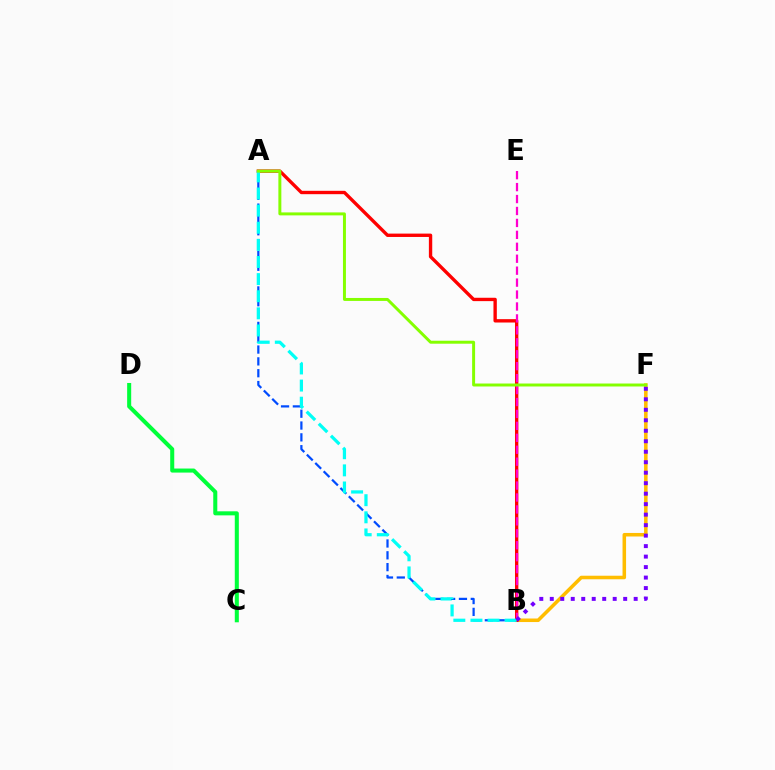{('A', 'B'): [{'color': '#004bff', 'line_style': 'dashed', 'thickness': 1.61}, {'color': '#ff0000', 'line_style': 'solid', 'thickness': 2.42}, {'color': '#00fff6', 'line_style': 'dashed', 'thickness': 2.33}], ('C', 'D'): [{'color': '#00ff39', 'line_style': 'solid', 'thickness': 2.91}], ('B', 'F'): [{'color': '#ffbd00', 'line_style': 'solid', 'thickness': 2.55}, {'color': '#7200ff', 'line_style': 'dotted', 'thickness': 2.85}], ('B', 'E'): [{'color': '#ff00cf', 'line_style': 'dashed', 'thickness': 1.62}], ('A', 'F'): [{'color': '#84ff00', 'line_style': 'solid', 'thickness': 2.13}]}